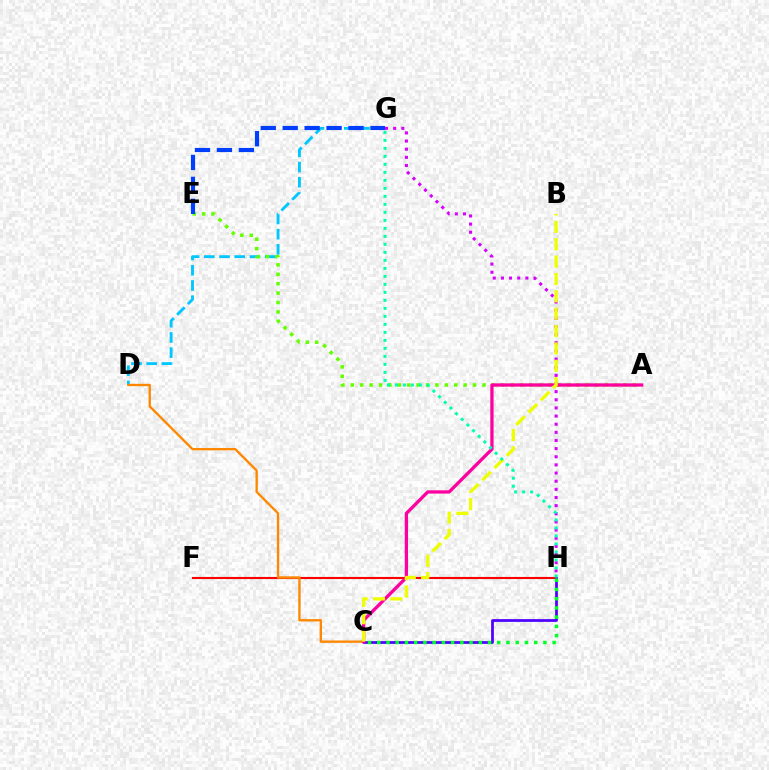{('D', 'G'): [{'color': '#00c7ff', 'line_style': 'dashed', 'thickness': 2.07}], ('F', 'H'): [{'color': '#ff0000', 'line_style': 'solid', 'thickness': 1.53}], ('C', 'D'): [{'color': '#ff8800', 'line_style': 'solid', 'thickness': 1.69}], ('C', 'H'): [{'color': '#4f00ff', 'line_style': 'solid', 'thickness': 1.98}, {'color': '#00ff27', 'line_style': 'dotted', 'thickness': 2.51}], ('A', 'E'): [{'color': '#66ff00', 'line_style': 'dotted', 'thickness': 2.56}], ('E', 'G'): [{'color': '#003fff', 'line_style': 'dashed', 'thickness': 2.98}], ('A', 'C'): [{'color': '#ff00a0', 'line_style': 'solid', 'thickness': 2.37}], ('G', 'H'): [{'color': '#d600ff', 'line_style': 'dotted', 'thickness': 2.21}, {'color': '#00ffaf', 'line_style': 'dotted', 'thickness': 2.17}], ('B', 'C'): [{'color': '#eeff00', 'line_style': 'dashed', 'thickness': 2.36}]}